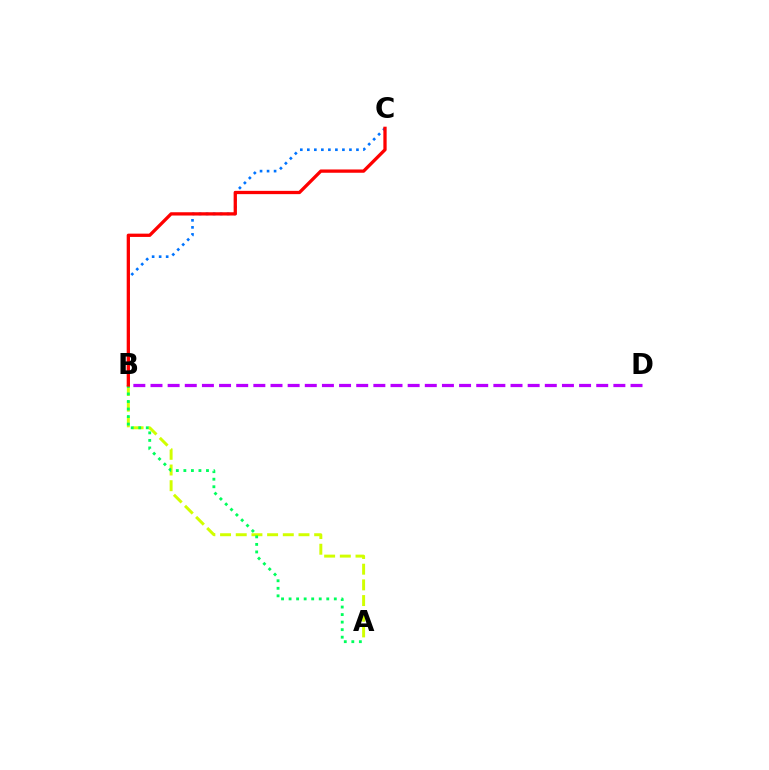{('B', 'C'): [{'color': '#0074ff', 'line_style': 'dotted', 'thickness': 1.91}, {'color': '#ff0000', 'line_style': 'solid', 'thickness': 2.37}], ('A', 'B'): [{'color': '#d1ff00', 'line_style': 'dashed', 'thickness': 2.13}, {'color': '#00ff5c', 'line_style': 'dotted', 'thickness': 2.05}], ('B', 'D'): [{'color': '#b900ff', 'line_style': 'dashed', 'thickness': 2.33}]}